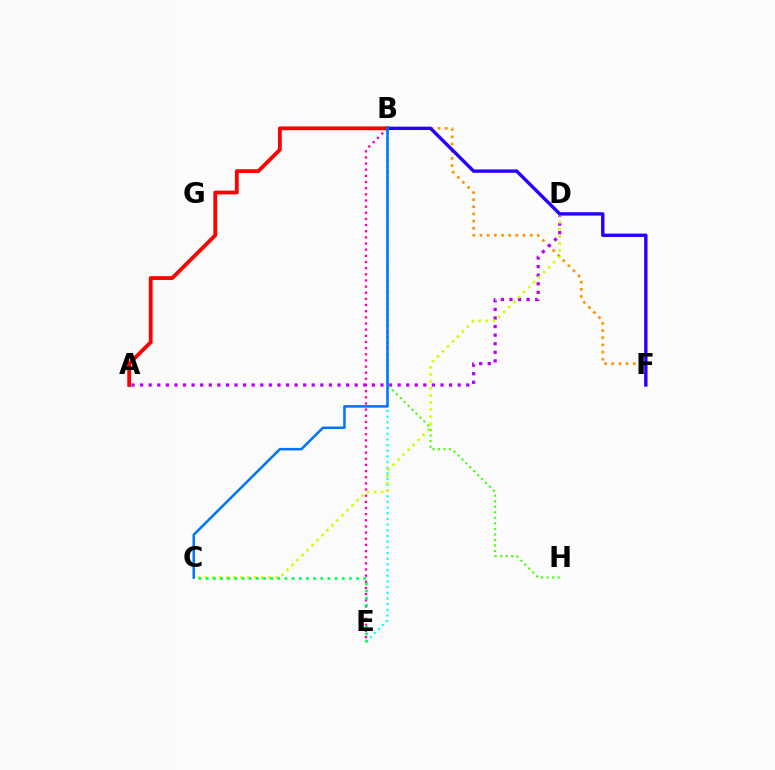{('A', 'B'): [{'color': '#ff0000', 'line_style': 'solid', 'thickness': 2.74}], ('B', 'E'): [{'color': '#00fff6', 'line_style': 'dotted', 'thickness': 1.54}, {'color': '#ff00ac', 'line_style': 'dotted', 'thickness': 1.67}], ('B', 'F'): [{'color': '#ff9400', 'line_style': 'dotted', 'thickness': 1.95}, {'color': '#2500ff', 'line_style': 'solid', 'thickness': 2.43}], ('A', 'D'): [{'color': '#b900ff', 'line_style': 'dotted', 'thickness': 2.33}], ('C', 'D'): [{'color': '#d1ff00', 'line_style': 'dotted', 'thickness': 1.91}], ('B', 'H'): [{'color': '#3dff00', 'line_style': 'dotted', 'thickness': 1.5}], ('B', 'C'): [{'color': '#0074ff', 'line_style': 'solid', 'thickness': 1.82}], ('C', 'E'): [{'color': '#00ff5c', 'line_style': 'dotted', 'thickness': 1.94}]}